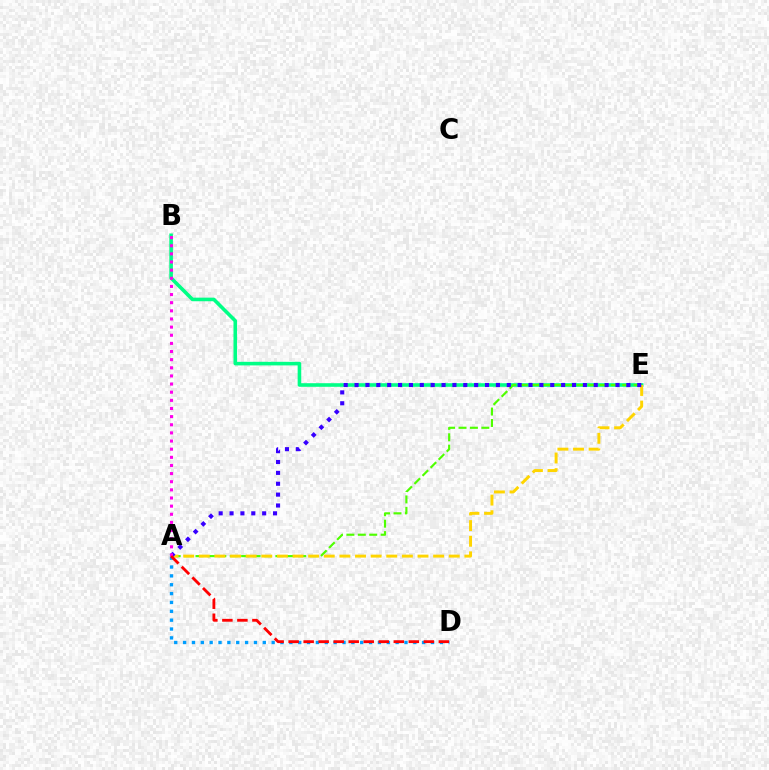{('B', 'E'): [{'color': '#00ff86', 'line_style': 'solid', 'thickness': 2.59}], ('A', 'D'): [{'color': '#009eff', 'line_style': 'dotted', 'thickness': 2.41}, {'color': '#ff0000', 'line_style': 'dashed', 'thickness': 2.04}], ('A', 'E'): [{'color': '#4fff00', 'line_style': 'dashed', 'thickness': 1.55}, {'color': '#ffd500', 'line_style': 'dashed', 'thickness': 2.12}, {'color': '#3700ff', 'line_style': 'dotted', 'thickness': 2.95}], ('A', 'B'): [{'color': '#ff00ed', 'line_style': 'dotted', 'thickness': 2.21}]}